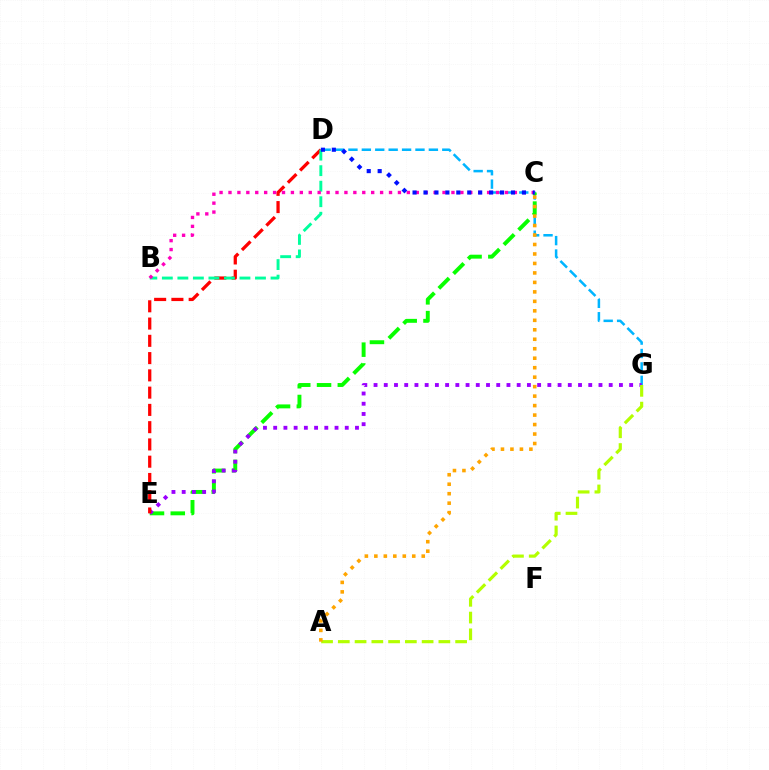{('D', 'G'): [{'color': '#00b5ff', 'line_style': 'dashed', 'thickness': 1.82}], ('C', 'E'): [{'color': '#08ff00', 'line_style': 'dashed', 'thickness': 2.82}], ('E', 'G'): [{'color': '#9b00ff', 'line_style': 'dotted', 'thickness': 2.78}], ('A', 'G'): [{'color': '#b3ff00', 'line_style': 'dashed', 'thickness': 2.28}], ('D', 'E'): [{'color': '#ff0000', 'line_style': 'dashed', 'thickness': 2.35}], ('A', 'C'): [{'color': '#ffa500', 'line_style': 'dotted', 'thickness': 2.57}], ('B', 'D'): [{'color': '#00ff9d', 'line_style': 'dashed', 'thickness': 2.11}], ('B', 'C'): [{'color': '#ff00bd', 'line_style': 'dotted', 'thickness': 2.42}], ('C', 'D'): [{'color': '#0010ff', 'line_style': 'dotted', 'thickness': 2.97}]}